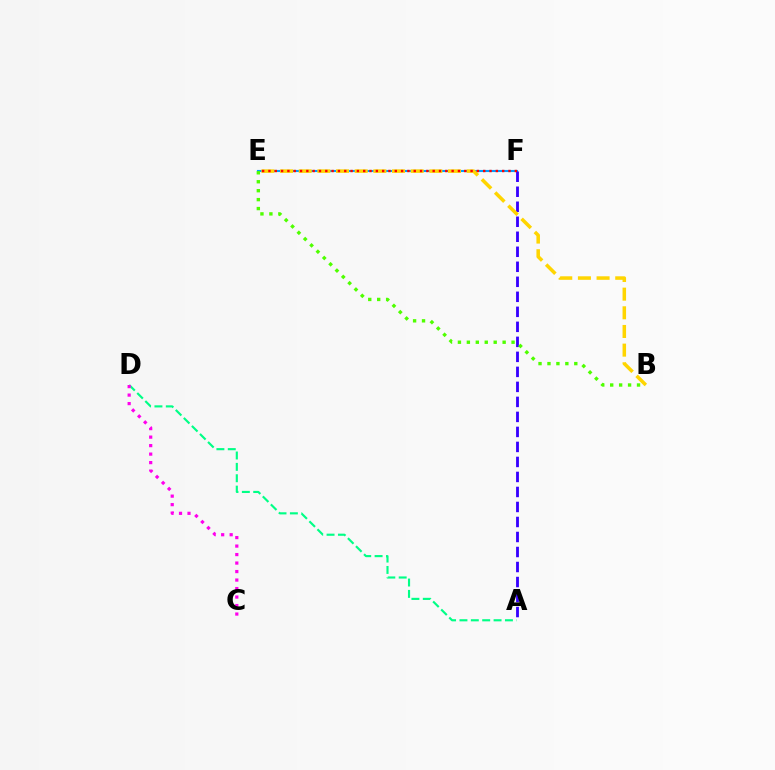{('E', 'F'): [{'color': '#009eff', 'line_style': 'solid', 'thickness': 1.52}, {'color': '#ff0000', 'line_style': 'dotted', 'thickness': 1.72}], ('A', 'F'): [{'color': '#3700ff', 'line_style': 'dashed', 'thickness': 2.04}], ('B', 'E'): [{'color': '#ffd500', 'line_style': 'dashed', 'thickness': 2.53}, {'color': '#4fff00', 'line_style': 'dotted', 'thickness': 2.43}], ('A', 'D'): [{'color': '#00ff86', 'line_style': 'dashed', 'thickness': 1.54}], ('C', 'D'): [{'color': '#ff00ed', 'line_style': 'dotted', 'thickness': 2.31}]}